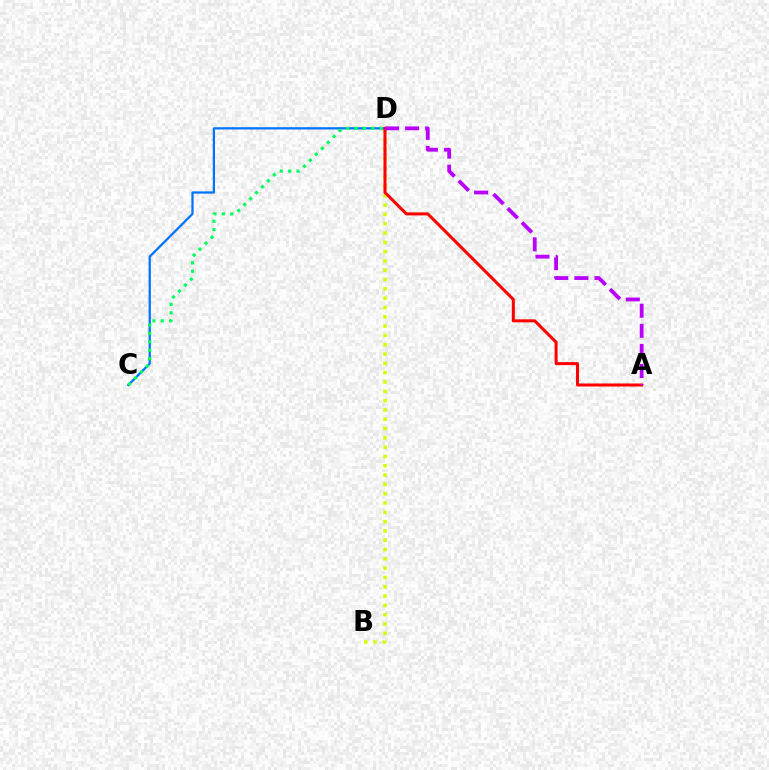{('B', 'D'): [{'color': '#d1ff00', 'line_style': 'dotted', 'thickness': 2.53}], ('C', 'D'): [{'color': '#0074ff', 'line_style': 'solid', 'thickness': 1.63}, {'color': '#00ff5c', 'line_style': 'dotted', 'thickness': 2.28}], ('A', 'D'): [{'color': '#ff0000', 'line_style': 'solid', 'thickness': 2.18}, {'color': '#b900ff', 'line_style': 'dashed', 'thickness': 2.73}]}